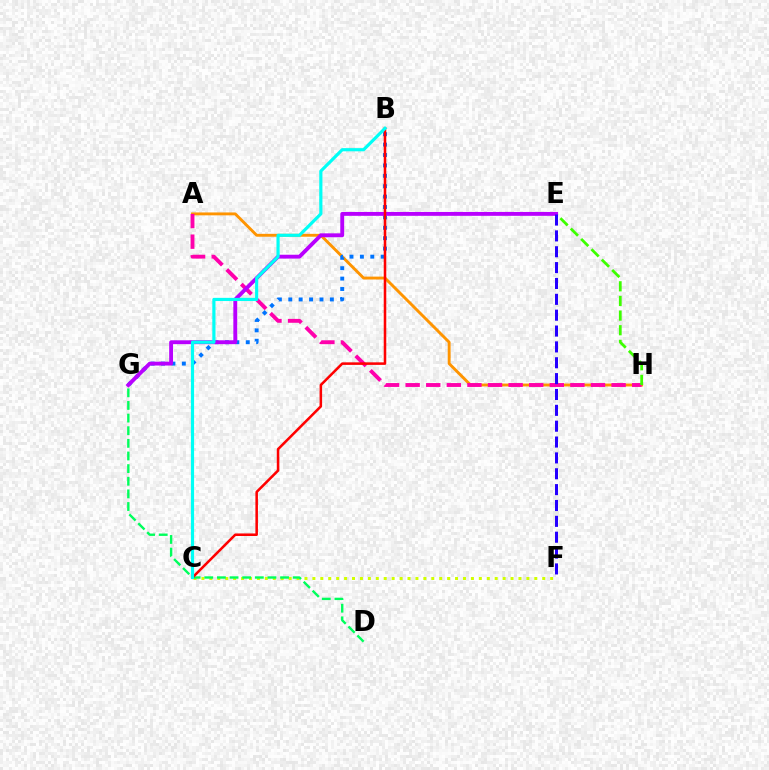{('A', 'H'): [{'color': '#ff9400', 'line_style': 'solid', 'thickness': 2.08}, {'color': '#ff00ac', 'line_style': 'dashed', 'thickness': 2.8}], ('C', 'F'): [{'color': '#d1ff00', 'line_style': 'dotted', 'thickness': 2.15}], ('D', 'G'): [{'color': '#00ff5c', 'line_style': 'dashed', 'thickness': 1.72}], ('E', 'H'): [{'color': '#3dff00', 'line_style': 'dashed', 'thickness': 1.99}], ('B', 'G'): [{'color': '#0074ff', 'line_style': 'dotted', 'thickness': 2.83}], ('E', 'G'): [{'color': '#b900ff', 'line_style': 'solid', 'thickness': 2.78}], ('E', 'F'): [{'color': '#2500ff', 'line_style': 'dashed', 'thickness': 2.15}], ('B', 'C'): [{'color': '#ff0000', 'line_style': 'solid', 'thickness': 1.83}, {'color': '#00fff6', 'line_style': 'solid', 'thickness': 2.29}]}